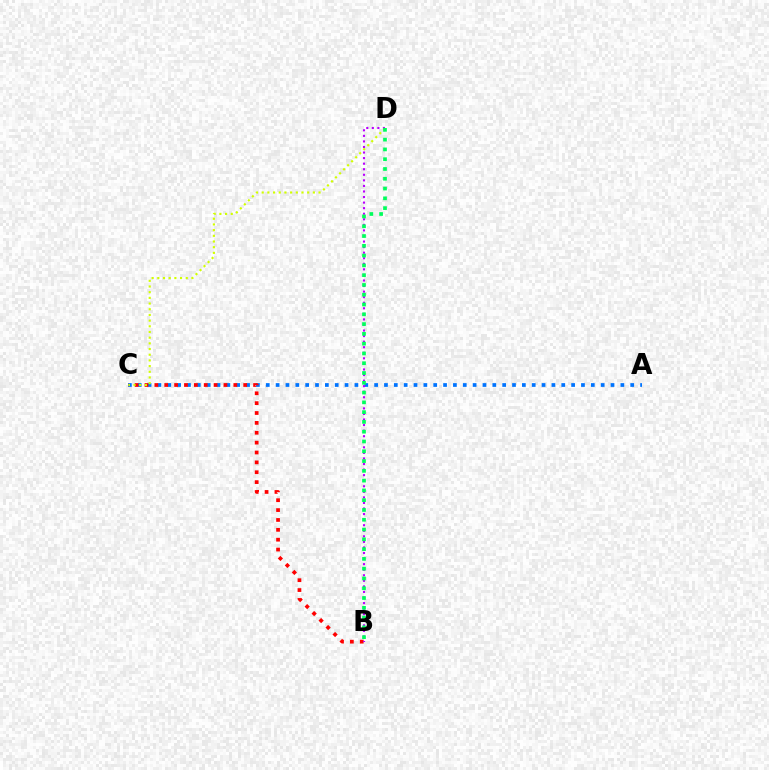{('A', 'C'): [{'color': '#0074ff', 'line_style': 'dotted', 'thickness': 2.68}], ('B', 'C'): [{'color': '#ff0000', 'line_style': 'dotted', 'thickness': 2.68}], ('B', 'D'): [{'color': '#b900ff', 'line_style': 'dotted', 'thickness': 1.51}, {'color': '#00ff5c', 'line_style': 'dotted', 'thickness': 2.66}], ('C', 'D'): [{'color': '#d1ff00', 'line_style': 'dotted', 'thickness': 1.54}]}